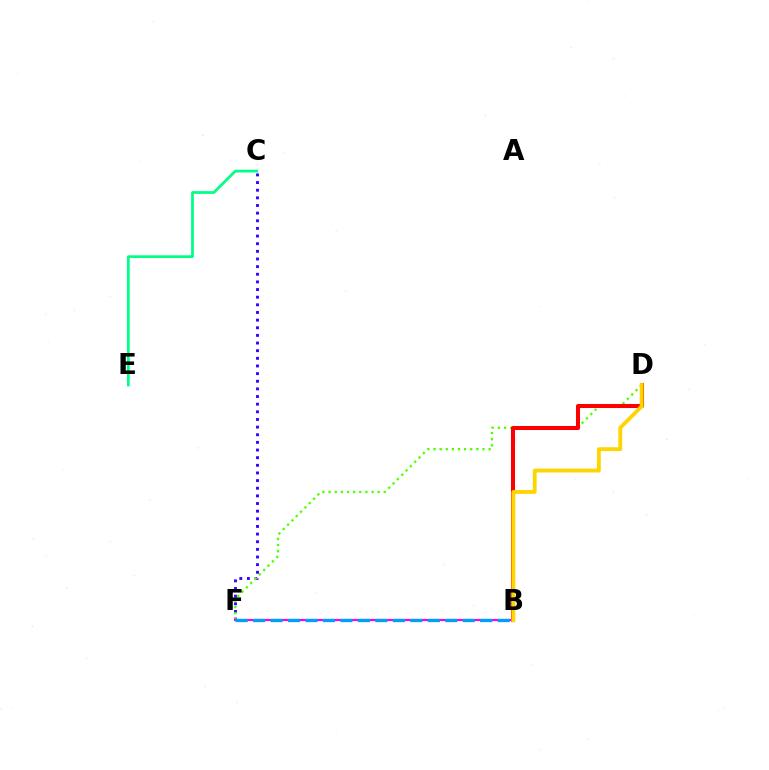{('C', 'F'): [{'color': '#3700ff', 'line_style': 'dotted', 'thickness': 2.08}], ('D', 'F'): [{'color': '#4fff00', 'line_style': 'dotted', 'thickness': 1.67}], ('B', 'D'): [{'color': '#ff0000', 'line_style': 'solid', 'thickness': 2.91}, {'color': '#ffd500', 'line_style': 'solid', 'thickness': 2.76}], ('B', 'F'): [{'color': '#ff00ed', 'line_style': 'solid', 'thickness': 1.54}, {'color': '#009eff', 'line_style': 'dashed', 'thickness': 2.37}], ('C', 'E'): [{'color': '#00ff86', 'line_style': 'solid', 'thickness': 1.97}]}